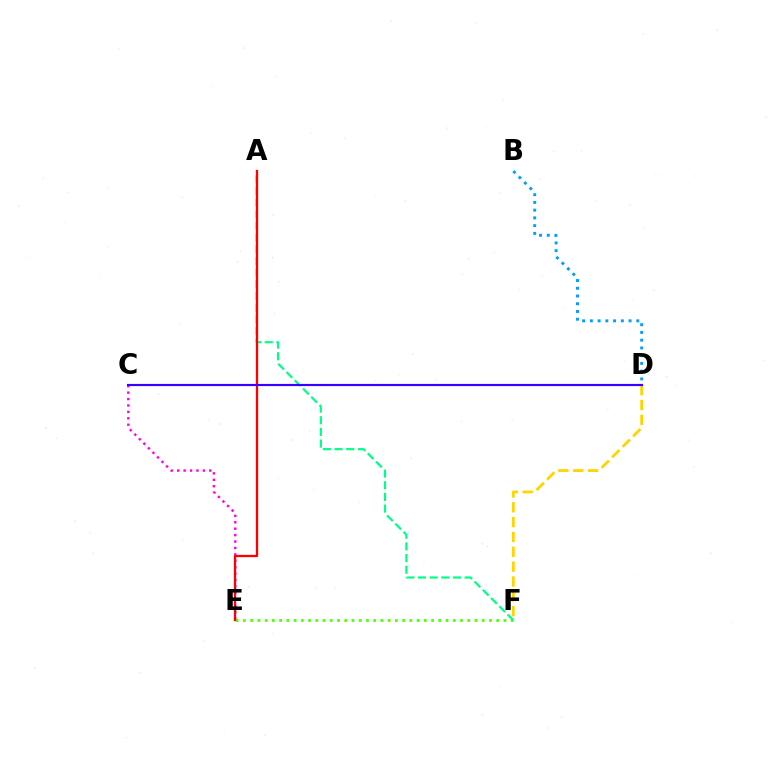{('C', 'E'): [{'color': '#ff00ed', 'line_style': 'dotted', 'thickness': 1.74}], ('E', 'F'): [{'color': '#4fff00', 'line_style': 'dotted', 'thickness': 1.97}], ('B', 'D'): [{'color': '#009eff', 'line_style': 'dotted', 'thickness': 2.1}], ('A', 'F'): [{'color': '#00ff86', 'line_style': 'dashed', 'thickness': 1.59}], ('A', 'E'): [{'color': '#ff0000', 'line_style': 'solid', 'thickness': 1.66}], ('D', 'F'): [{'color': '#ffd500', 'line_style': 'dashed', 'thickness': 2.02}], ('C', 'D'): [{'color': '#3700ff', 'line_style': 'solid', 'thickness': 1.56}]}